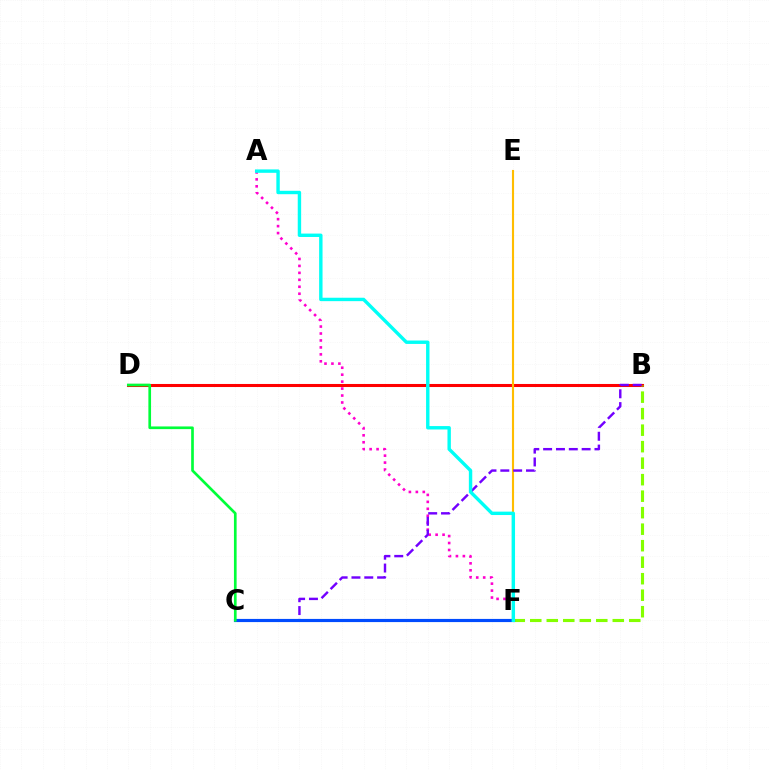{('B', 'D'): [{'color': '#ff0000', 'line_style': 'solid', 'thickness': 2.2}], ('E', 'F'): [{'color': '#ffbd00', 'line_style': 'solid', 'thickness': 1.53}], ('B', 'F'): [{'color': '#84ff00', 'line_style': 'dashed', 'thickness': 2.24}], ('A', 'F'): [{'color': '#ff00cf', 'line_style': 'dotted', 'thickness': 1.89}, {'color': '#00fff6', 'line_style': 'solid', 'thickness': 2.45}], ('B', 'C'): [{'color': '#7200ff', 'line_style': 'dashed', 'thickness': 1.74}], ('C', 'F'): [{'color': '#004bff', 'line_style': 'solid', 'thickness': 2.28}], ('C', 'D'): [{'color': '#00ff39', 'line_style': 'solid', 'thickness': 1.93}]}